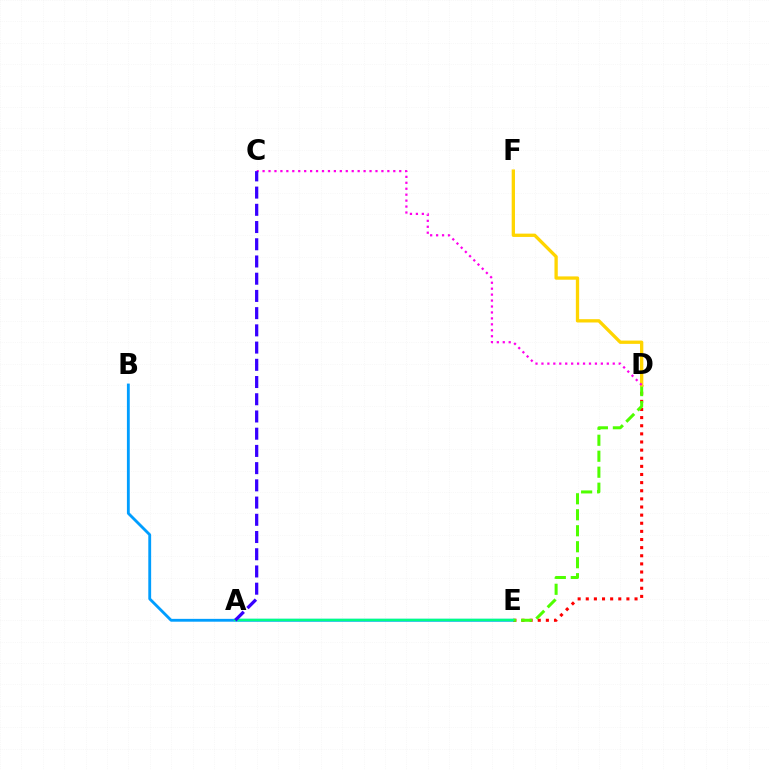{('B', 'E'): [{'color': '#009eff', 'line_style': 'solid', 'thickness': 2.04}], ('D', 'E'): [{'color': '#ff0000', 'line_style': 'dotted', 'thickness': 2.21}, {'color': '#4fff00', 'line_style': 'dashed', 'thickness': 2.17}], ('A', 'E'): [{'color': '#00ff86', 'line_style': 'solid', 'thickness': 1.78}], ('D', 'F'): [{'color': '#ffd500', 'line_style': 'solid', 'thickness': 2.38}], ('C', 'D'): [{'color': '#ff00ed', 'line_style': 'dotted', 'thickness': 1.61}], ('A', 'C'): [{'color': '#3700ff', 'line_style': 'dashed', 'thickness': 2.34}]}